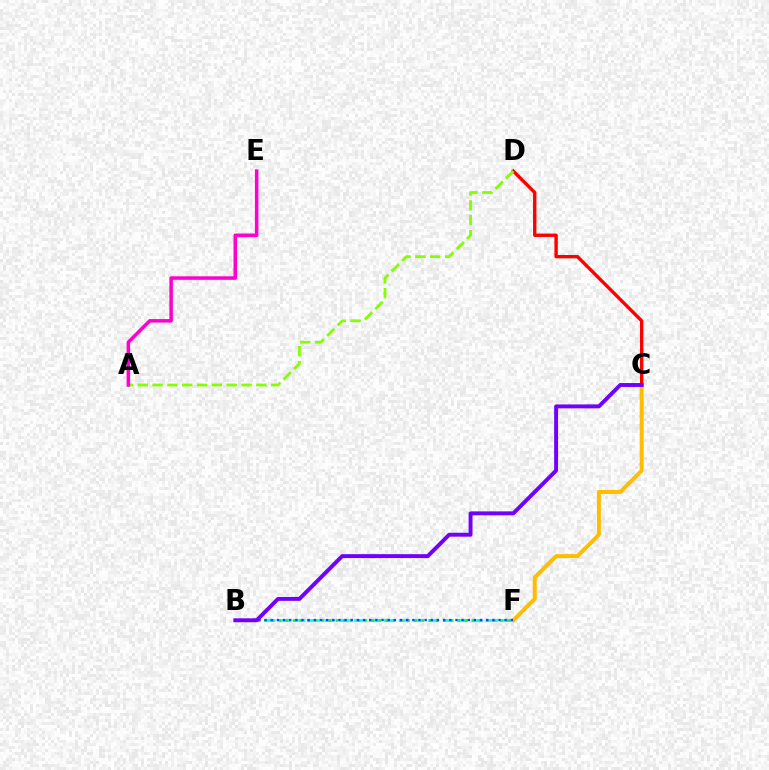{('C', 'D'): [{'color': '#ff0000', 'line_style': 'solid', 'thickness': 2.42}], ('B', 'F'): [{'color': '#00fff6', 'line_style': 'dashed', 'thickness': 2.02}, {'color': '#00ff39', 'line_style': 'dotted', 'thickness': 1.94}, {'color': '#004bff', 'line_style': 'dotted', 'thickness': 1.67}], ('C', 'F'): [{'color': '#ffbd00', 'line_style': 'solid', 'thickness': 2.84}], ('A', 'D'): [{'color': '#84ff00', 'line_style': 'dashed', 'thickness': 2.01}], ('B', 'C'): [{'color': '#7200ff', 'line_style': 'solid', 'thickness': 2.83}], ('A', 'E'): [{'color': '#ff00cf', 'line_style': 'solid', 'thickness': 2.54}]}